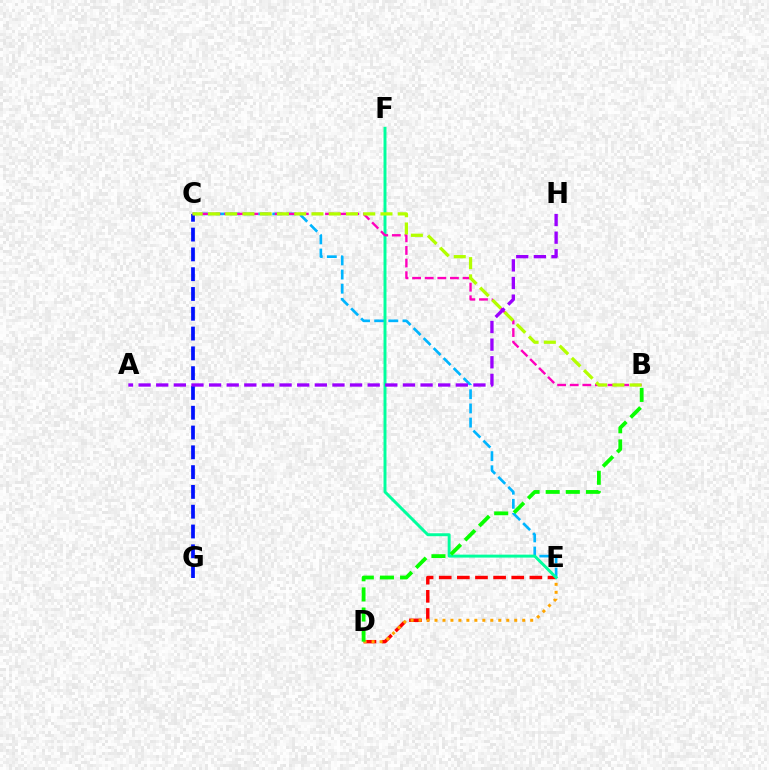{('D', 'E'): [{'color': '#ff0000', 'line_style': 'dashed', 'thickness': 2.46}, {'color': '#ffa500', 'line_style': 'dotted', 'thickness': 2.17}], ('C', 'E'): [{'color': '#00b5ff', 'line_style': 'dashed', 'thickness': 1.92}], ('C', 'G'): [{'color': '#0010ff', 'line_style': 'dashed', 'thickness': 2.69}], ('E', 'F'): [{'color': '#00ff9d', 'line_style': 'solid', 'thickness': 2.12}], ('B', 'D'): [{'color': '#08ff00', 'line_style': 'dashed', 'thickness': 2.73}], ('B', 'C'): [{'color': '#ff00bd', 'line_style': 'dashed', 'thickness': 1.71}, {'color': '#b3ff00', 'line_style': 'dashed', 'thickness': 2.34}], ('A', 'H'): [{'color': '#9b00ff', 'line_style': 'dashed', 'thickness': 2.39}]}